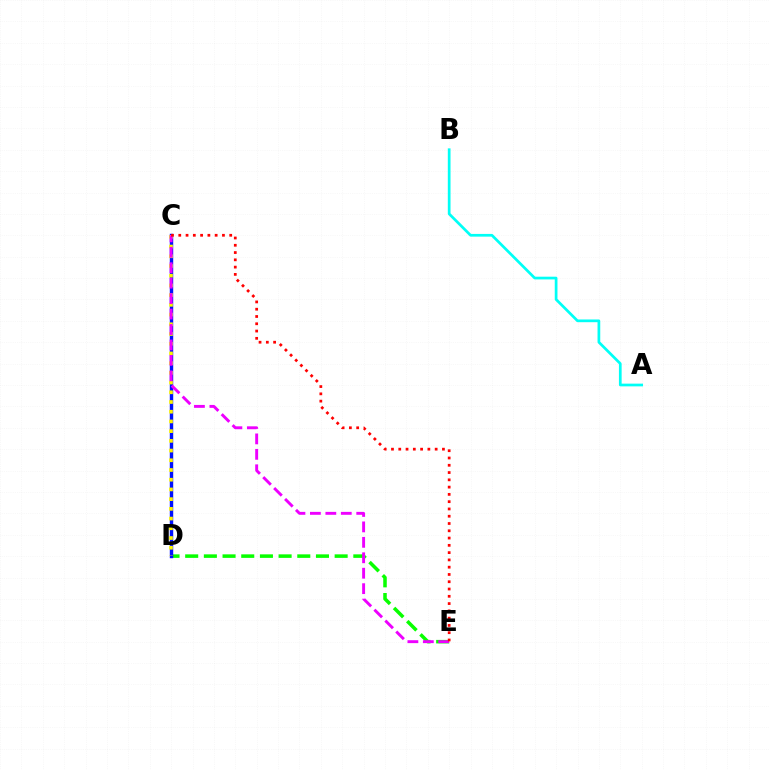{('A', 'B'): [{'color': '#00fff6', 'line_style': 'solid', 'thickness': 1.96}], ('D', 'E'): [{'color': '#08ff00', 'line_style': 'dashed', 'thickness': 2.54}], ('C', 'D'): [{'color': '#0010ff', 'line_style': 'solid', 'thickness': 2.46}, {'color': '#fcf500', 'line_style': 'dotted', 'thickness': 2.64}], ('C', 'E'): [{'color': '#ee00ff', 'line_style': 'dashed', 'thickness': 2.1}, {'color': '#ff0000', 'line_style': 'dotted', 'thickness': 1.98}]}